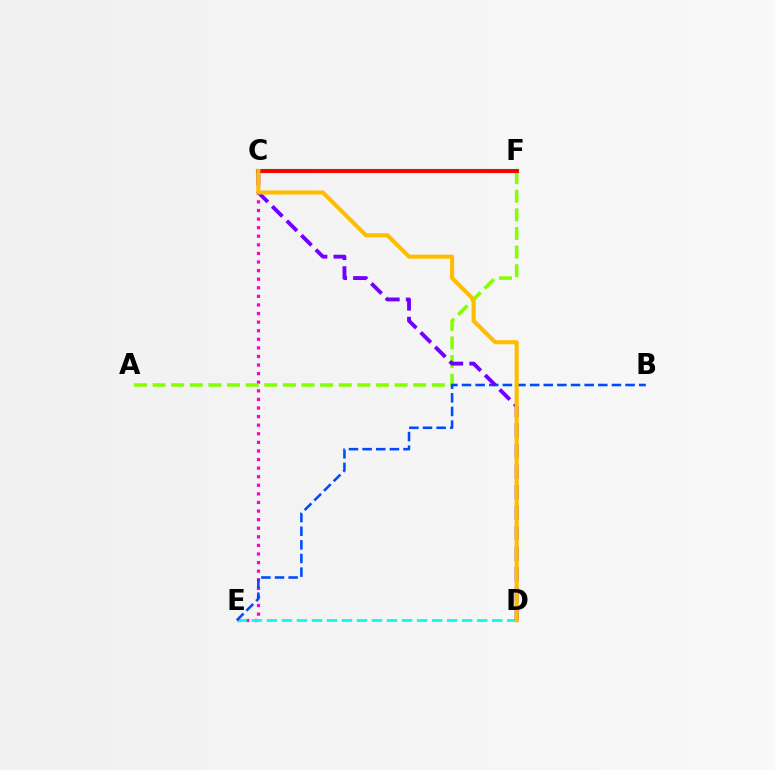{('C', 'E'): [{'color': '#ff00cf', 'line_style': 'dotted', 'thickness': 2.33}], ('D', 'E'): [{'color': '#00fff6', 'line_style': 'dashed', 'thickness': 2.04}], ('C', 'F'): [{'color': '#00ff39', 'line_style': 'solid', 'thickness': 3.0}, {'color': '#ff0000', 'line_style': 'solid', 'thickness': 2.8}], ('A', 'F'): [{'color': '#84ff00', 'line_style': 'dashed', 'thickness': 2.53}], ('B', 'E'): [{'color': '#004bff', 'line_style': 'dashed', 'thickness': 1.85}], ('C', 'D'): [{'color': '#7200ff', 'line_style': 'dashed', 'thickness': 2.79}, {'color': '#ffbd00', 'line_style': 'solid', 'thickness': 2.94}]}